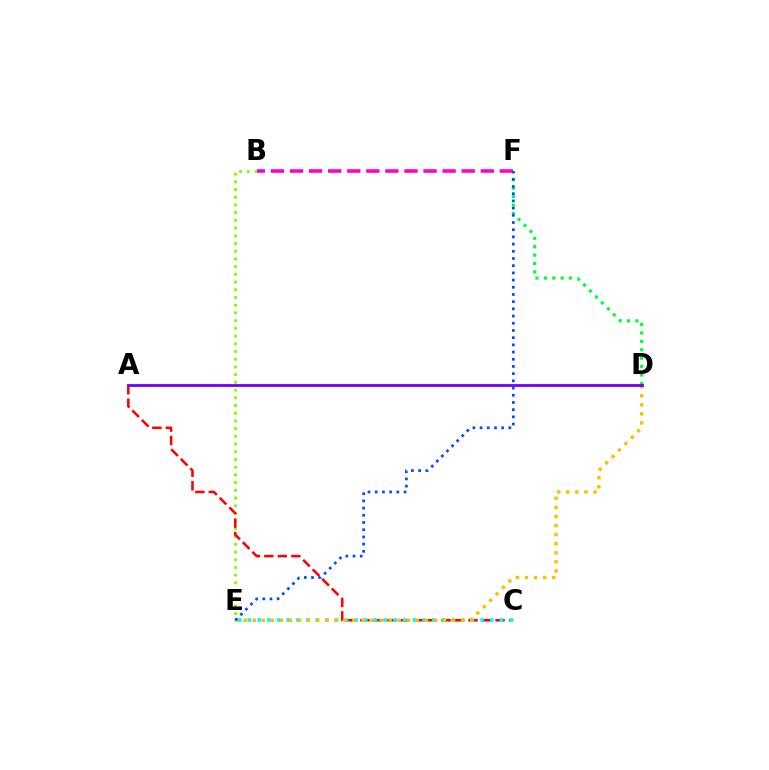{('D', 'F'): [{'color': '#00ff39', 'line_style': 'dotted', 'thickness': 2.28}], ('B', 'E'): [{'color': '#84ff00', 'line_style': 'dotted', 'thickness': 2.1}], ('A', 'C'): [{'color': '#ff0000', 'line_style': 'dashed', 'thickness': 1.84}], ('B', 'F'): [{'color': '#ff00cf', 'line_style': 'dashed', 'thickness': 2.59}], ('C', 'E'): [{'color': '#00fff6', 'line_style': 'dotted', 'thickness': 2.63}], ('D', 'E'): [{'color': '#ffbd00', 'line_style': 'dotted', 'thickness': 2.46}], ('E', 'F'): [{'color': '#004bff', 'line_style': 'dotted', 'thickness': 1.96}], ('A', 'D'): [{'color': '#7200ff', 'line_style': 'solid', 'thickness': 2.03}]}